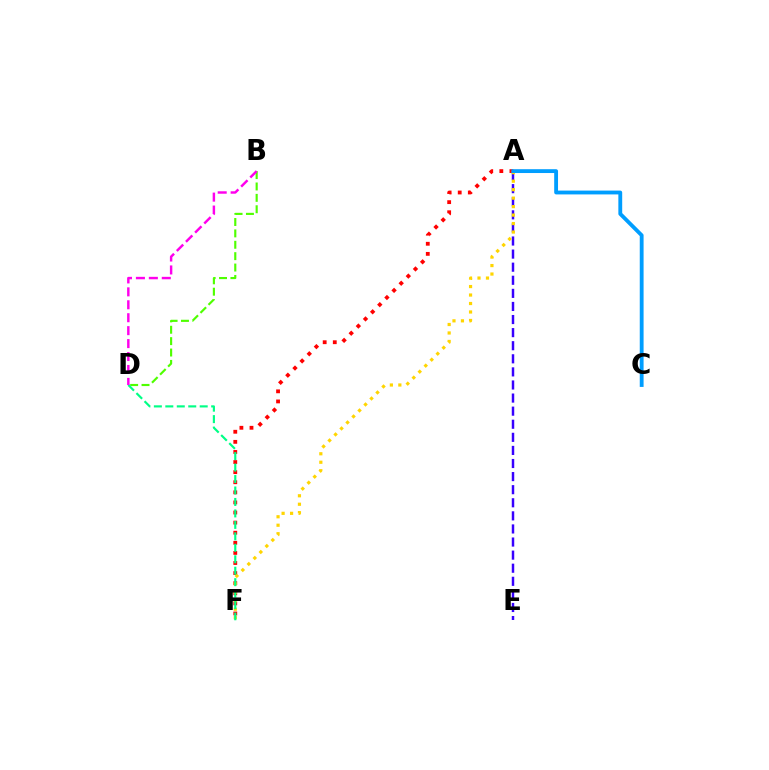{('A', 'F'): [{'color': '#ff0000', 'line_style': 'dotted', 'thickness': 2.74}, {'color': '#ffd500', 'line_style': 'dotted', 'thickness': 2.3}], ('B', 'D'): [{'color': '#4fff00', 'line_style': 'dashed', 'thickness': 1.55}, {'color': '#ff00ed', 'line_style': 'dashed', 'thickness': 1.76}], ('A', 'E'): [{'color': '#3700ff', 'line_style': 'dashed', 'thickness': 1.78}], ('D', 'F'): [{'color': '#00ff86', 'line_style': 'dashed', 'thickness': 1.56}], ('A', 'C'): [{'color': '#009eff', 'line_style': 'solid', 'thickness': 2.76}]}